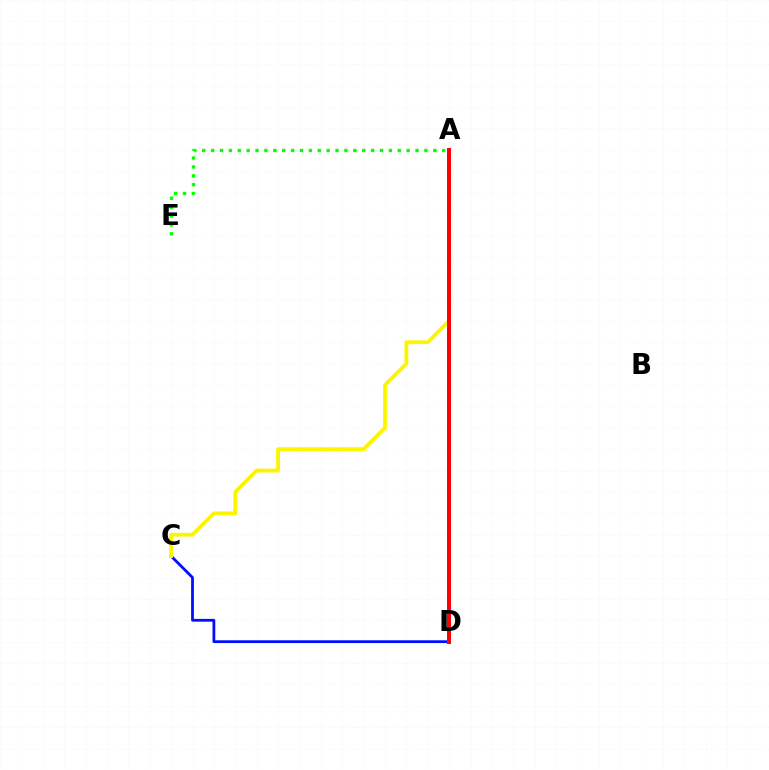{('A', 'D'): [{'color': '#ee00ff', 'line_style': 'dotted', 'thickness': 1.68}, {'color': '#00fff6', 'line_style': 'solid', 'thickness': 2.78}, {'color': '#ff0000', 'line_style': 'solid', 'thickness': 2.86}], ('C', 'D'): [{'color': '#0010ff', 'line_style': 'solid', 'thickness': 2.01}], ('A', 'C'): [{'color': '#fcf500', 'line_style': 'solid', 'thickness': 2.74}], ('A', 'E'): [{'color': '#08ff00', 'line_style': 'dotted', 'thickness': 2.42}]}